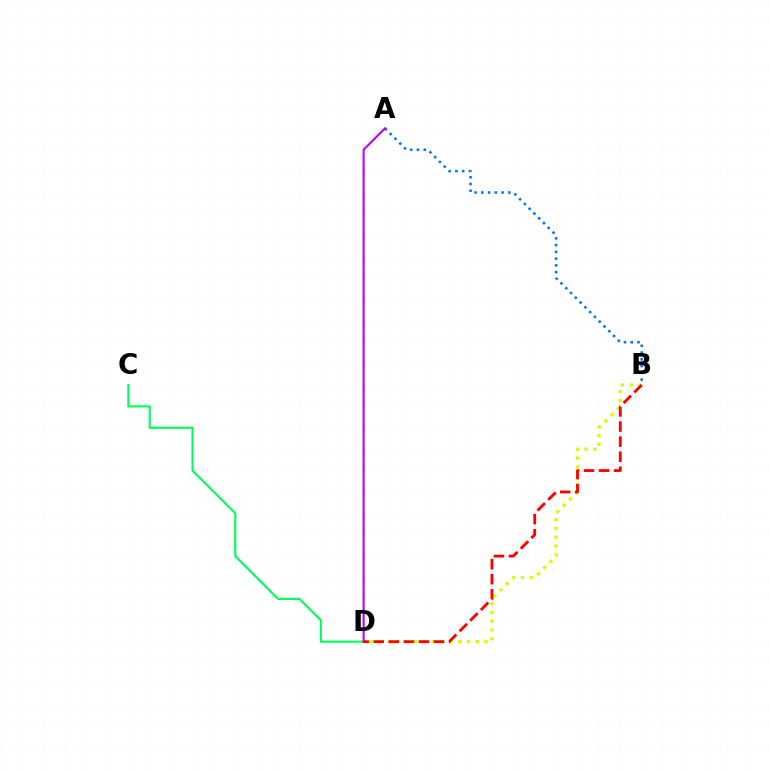{('B', 'D'): [{'color': '#d1ff00', 'line_style': 'dotted', 'thickness': 2.39}, {'color': '#ff0000', 'line_style': 'dashed', 'thickness': 2.05}], ('C', 'D'): [{'color': '#00ff5c', 'line_style': 'solid', 'thickness': 1.54}], ('A', 'B'): [{'color': '#0074ff', 'line_style': 'dotted', 'thickness': 1.84}], ('A', 'D'): [{'color': '#b900ff', 'line_style': 'solid', 'thickness': 1.5}]}